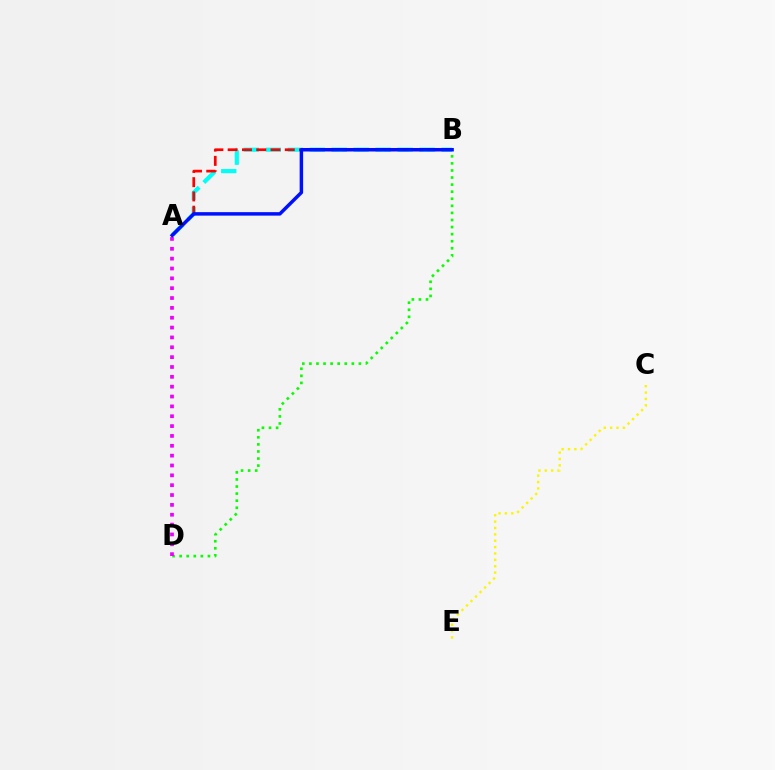{('C', 'E'): [{'color': '#fcf500', 'line_style': 'dotted', 'thickness': 1.73}], ('B', 'D'): [{'color': '#08ff00', 'line_style': 'dotted', 'thickness': 1.92}], ('A', 'B'): [{'color': '#00fff6', 'line_style': 'dashed', 'thickness': 2.99}, {'color': '#ff0000', 'line_style': 'dashed', 'thickness': 1.94}, {'color': '#0010ff', 'line_style': 'solid', 'thickness': 2.51}], ('A', 'D'): [{'color': '#ee00ff', 'line_style': 'dotted', 'thickness': 2.68}]}